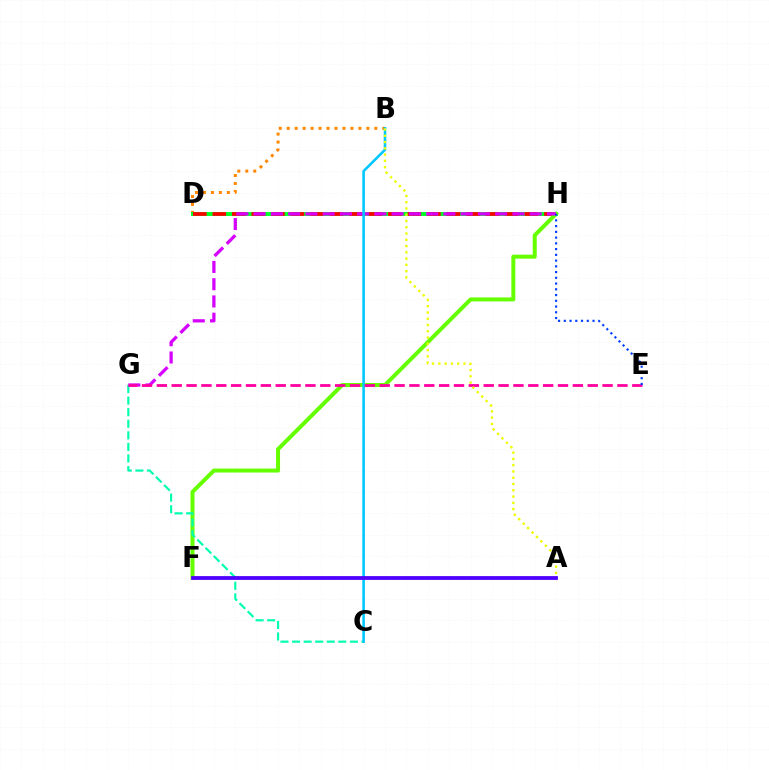{('B', 'D'): [{'color': '#ff8800', 'line_style': 'dotted', 'thickness': 2.16}], ('D', 'H'): [{'color': '#00ff27', 'line_style': 'solid', 'thickness': 2.82}, {'color': '#ff0000', 'line_style': 'dashed', 'thickness': 2.65}], ('F', 'H'): [{'color': '#66ff00', 'line_style': 'solid', 'thickness': 2.87}], ('C', 'G'): [{'color': '#00ffaf', 'line_style': 'dashed', 'thickness': 1.57}], ('G', 'H'): [{'color': '#d600ff', 'line_style': 'dashed', 'thickness': 2.34}], ('B', 'C'): [{'color': '#00c7ff', 'line_style': 'solid', 'thickness': 1.85}], ('E', 'G'): [{'color': '#ff00a0', 'line_style': 'dashed', 'thickness': 2.02}], ('A', 'B'): [{'color': '#eeff00', 'line_style': 'dotted', 'thickness': 1.7}], ('A', 'F'): [{'color': '#4f00ff', 'line_style': 'solid', 'thickness': 2.73}], ('E', 'H'): [{'color': '#003fff', 'line_style': 'dotted', 'thickness': 1.56}]}